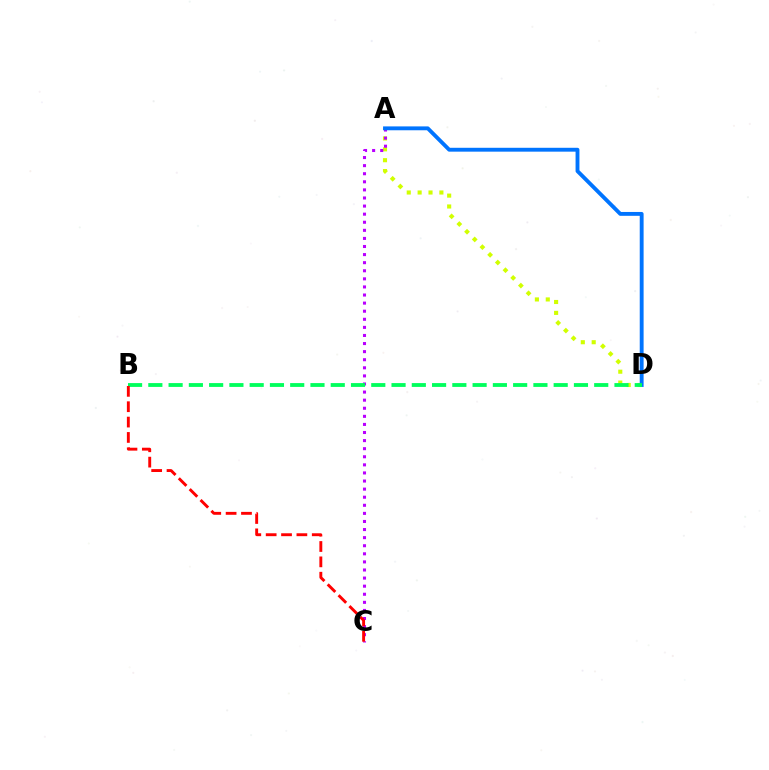{('A', 'D'): [{'color': '#d1ff00', 'line_style': 'dotted', 'thickness': 2.96}, {'color': '#0074ff', 'line_style': 'solid', 'thickness': 2.78}], ('A', 'C'): [{'color': '#b900ff', 'line_style': 'dotted', 'thickness': 2.2}], ('B', 'D'): [{'color': '#00ff5c', 'line_style': 'dashed', 'thickness': 2.75}], ('B', 'C'): [{'color': '#ff0000', 'line_style': 'dashed', 'thickness': 2.09}]}